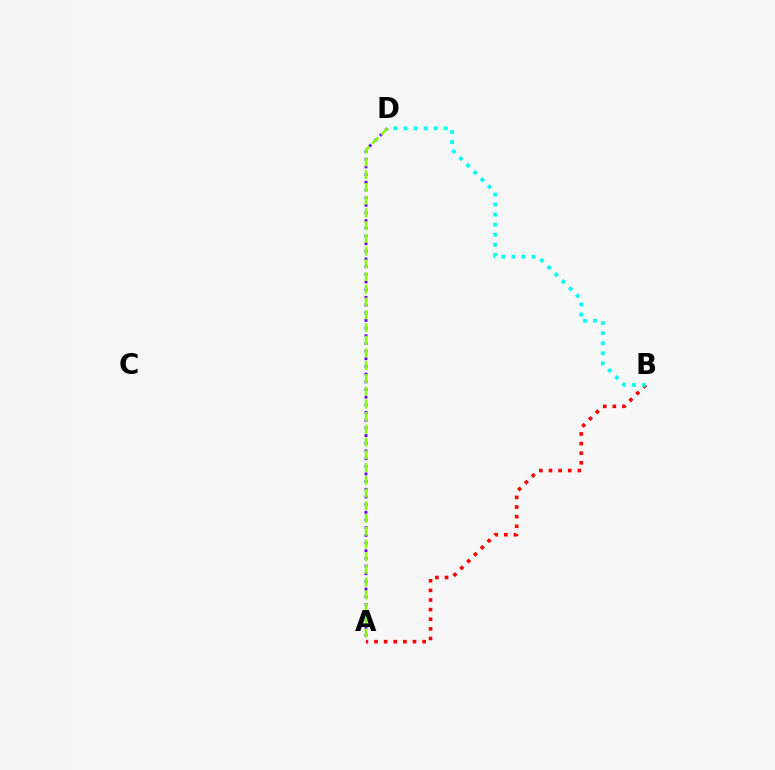{('A', 'B'): [{'color': '#ff0000', 'line_style': 'dotted', 'thickness': 2.61}], ('B', 'D'): [{'color': '#00fff6', 'line_style': 'dotted', 'thickness': 2.73}], ('A', 'D'): [{'color': '#7200ff', 'line_style': 'dotted', 'thickness': 2.09}, {'color': '#84ff00', 'line_style': 'dashed', 'thickness': 1.73}]}